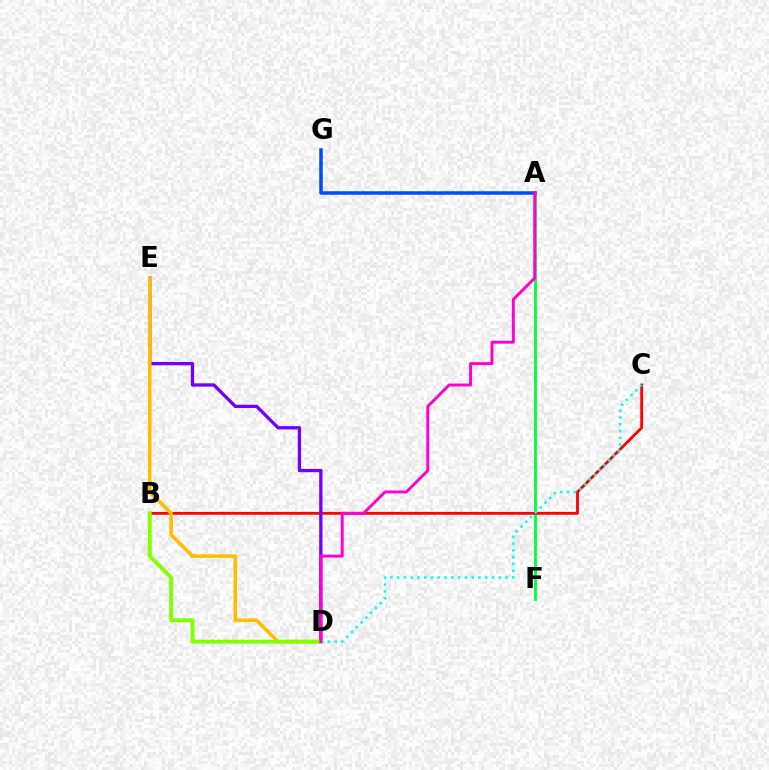{('A', 'F'): [{'color': '#00ff39', 'line_style': 'solid', 'thickness': 2.02}], ('B', 'C'): [{'color': '#ff0000', 'line_style': 'solid', 'thickness': 2.01}], ('D', 'E'): [{'color': '#7200ff', 'line_style': 'solid', 'thickness': 2.37}, {'color': '#ffbd00', 'line_style': 'solid', 'thickness': 2.58}], ('B', 'D'): [{'color': '#84ff00', 'line_style': 'solid', 'thickness': 2.82}], ('C', 'D'): [{'color': '#00fff6', 'line_style': 'dotted', 'thickness': 1.84}], ('A', 'G'): [{'color': '#004bff', 'line_style': 'solid', 'thickness': 2.54}], ('A', 'D'): [{'color': '#ff00cf', 'line_style': 'solid', 'thickness': 2.11}]}